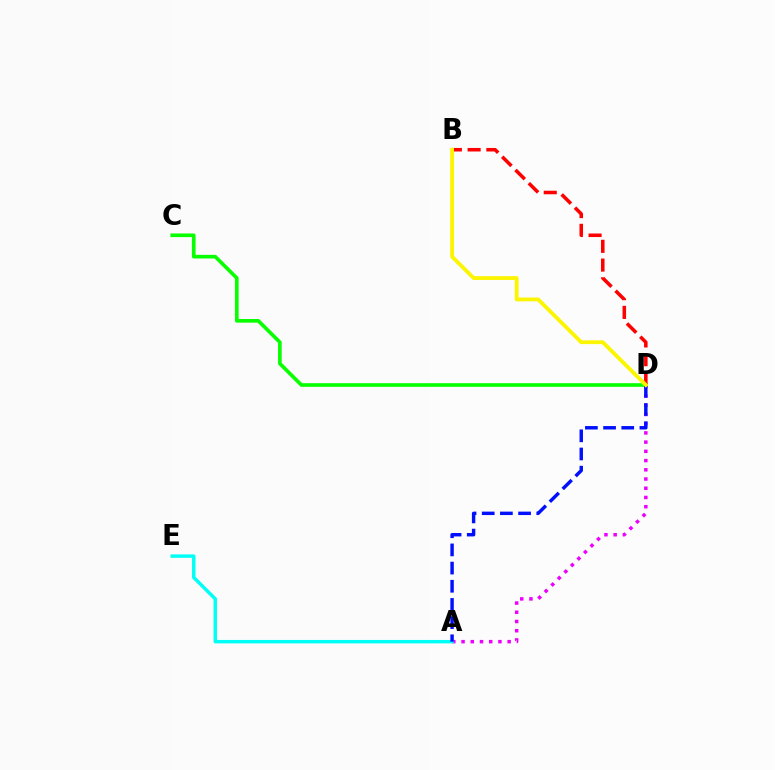{('A', 'D'): [{'color': '#ee00ff', 'line_style': 'dotted', 'thickness': 2.51}, {'color': '#0010ff', 'line_style': 'dashed', 'thickness': 2.47}], ('A', 'E'): [{'color': '#00fff6', 'line_style': 'solid', 'thickness': 2.48}], ('C', 'D'): [{'color': '#08ff00', 'line_style': 'solid', 'thickness': 2.62}], ('B', 'D'): [{'color': '#ff0000', 'line_style': 'dashed', 'thickness': 2.55}, {'color': '#fcf500', 'line_style': 'solid', 'thickness': 2.74}]}